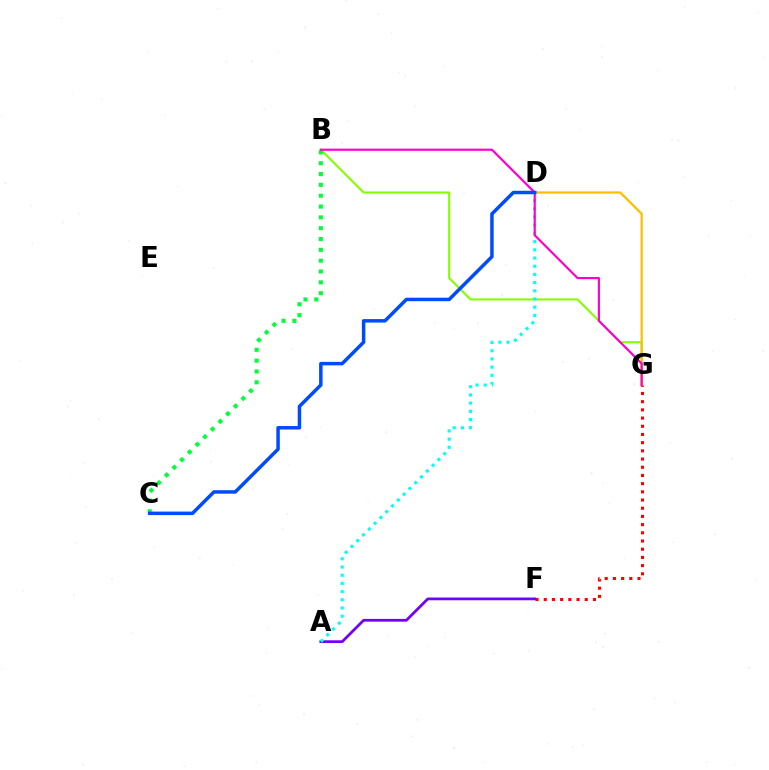{('B', 'G'): [{'color': '#84ff00', 'line_style': 'solid', 'thickness': 1.5}, {'color': '#ff00cf', 'line_style': 'solid', 'thickness': 1.57}], ('F', 'G'): [{'color': '#ff0000', 'line_style': 'dotted', 'thickness': 2.23}], ('A', 'F'): [{'color': '#7200ff', 'line_style': 'solid', 'thickness': 1.99}], ('B', 'C'): [{'color': '#00ff39', 'line_style': 'dotted', 'thickness': 2.94}], ('D', 'G'): [{'color': '#ffbd00', 'line_style': 'solid', 'thickness': 1.6}], ('A', 'D'): [{'color': '#00fff6', 'line_style': 'dotted', 'thickness': 2.23}], ('C', 'D'): [{'color': '#004bff', 'line_style': 'solid', 'thickness': 2.51}]}